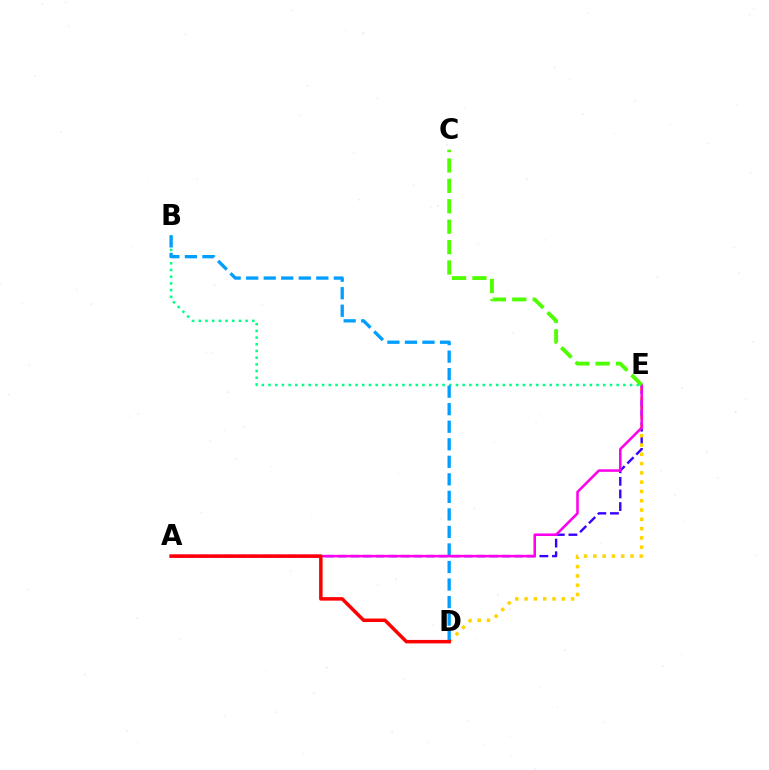{('A', 'E'): [{'color': '#3700ff', 'line_style': 'dashed', 'thickness': 1.71}, {'color': '#ff00ed', 'line_style': 'solid', 'thickness': 1.84}], ('D', 'E'): [{'color': '#ffd500', 'line_style': 'dotted', 'thickness': 2.52}], ('B', 'E'): [{'color': '#00ff86', 'line_style': 'dotted', 'thickness': 1.82}], ('B', 'D'): [{'color': '#009eff', 'line_style': 'dashed', 'thickness': 2.38}], ('A', 'D'): [{'color': '#ff0000', 'line_style': 'solid', 'thickness': 2.51}], ('C', 'E'): [{'color': '#4fff00', 'line_style': 'dashed', 'thickness': 2.77}]}